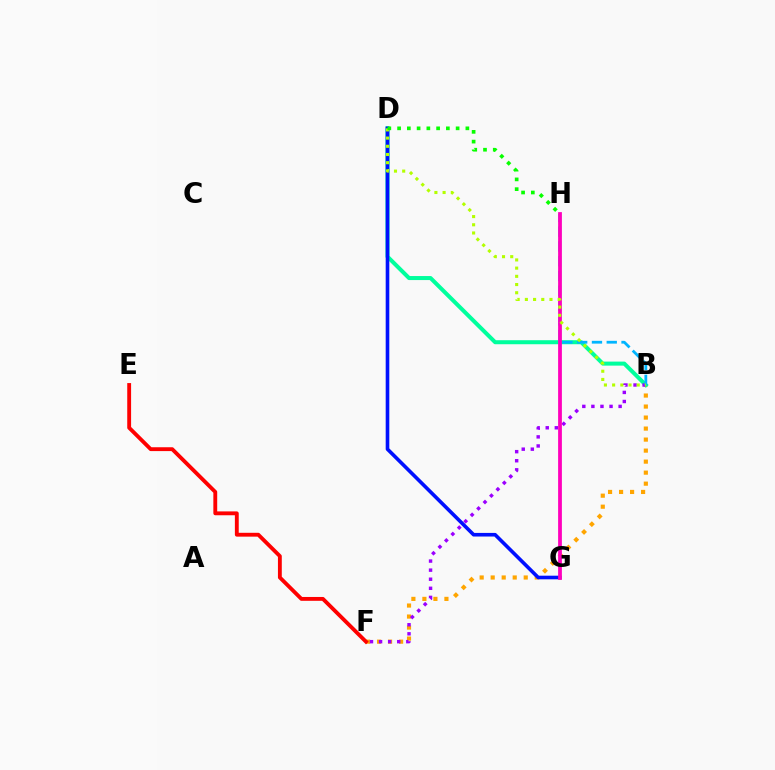{('B', 'F'): [{'color': '#ffa500', 'line_style': 'dotted', 'thickness': 2.99}, {'color': '#9b00ff', 'line_style': 'dotted', 'thickness': 2.47}], ('B', 'D'): [{'color': '#00ff9d', 'line_style': 'solid', 'thickness': 2.9}, {'color': '#b3ff00', 'line_style': 'dotted', 'thickness': 2.23}], ('D', 'G'): [{'color': '#0010ff', 'line_style': 'solid', 'thickness': 2.6}], ('B', 'H'): [{'color': '#00b5ff', 'line_style': 'dashed', 'thickness': 2.01}], ('G', 'H'): [{'color': '#ff00bd', 'line_style': 'solid', 'thickness': 2.72}], ('E', 'F'): [{'color': '#ff0000', 'line_style': 'solid', 'thickness': 2.77}], ('D', 'H'): [{'color': '#08ff00', 'line_style': 'dotted', 'thickness': 2.65}]}